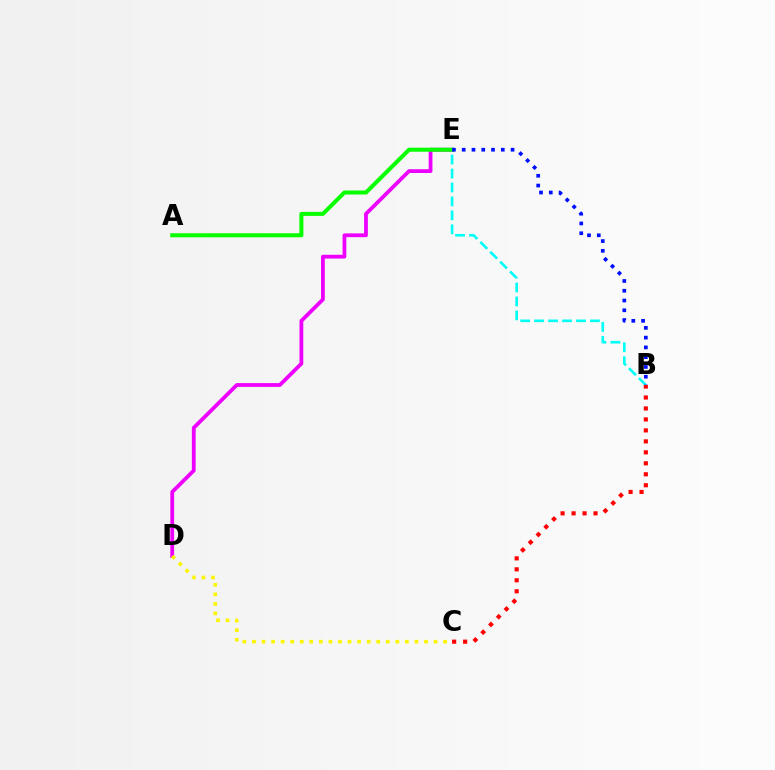{('B', 'E'): [{'color': '#00fff6', 'line_style': 'dashed', 'thickness': 1.89}, {'color': '#0010ff', 'line_style': 'dotted', 'thickness': 2.66}], ('D', 'E'): [{'color': '#ee00ff', 'line_style': 'solid', 'thickness': 2.72}], ('A', 'E'): [{'color': '#08ff00', 'line_style': 'solid', 'thickness': 2.91}], ('C', 'D'): [{'color': '#fcf500', 'line_style': 'dotted', 'thickness': 2.6}], ('B', 'C'): [{'color': '#ff0000', 'line_style': 'dotted', 'thickness': 2.98}]}